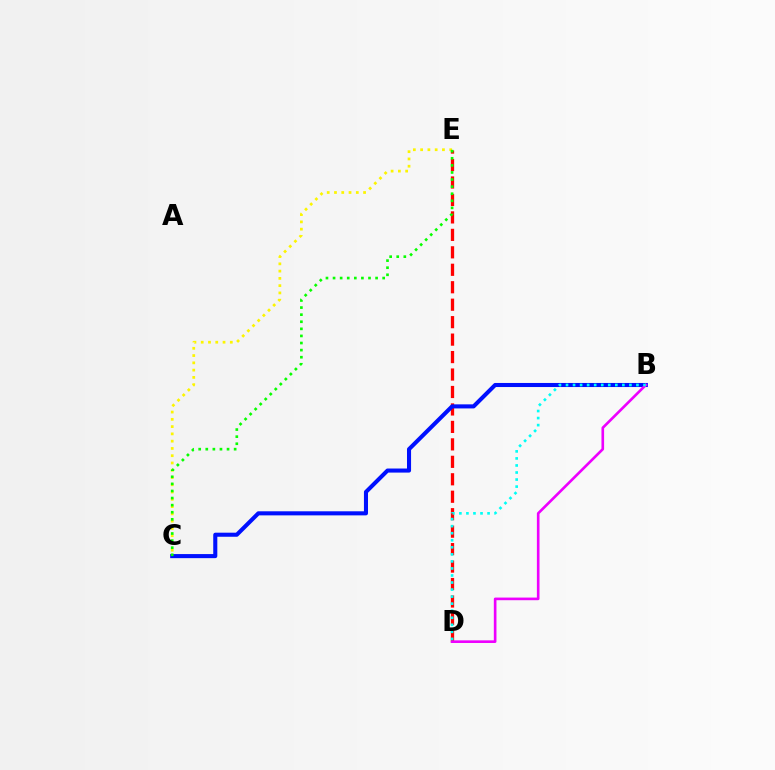{('D', 'E'): [{'color': '#ff0000', 'line_style': 'dashed', 'thickness': 2.37}], ('B', 'C'): [{'color': '#0010ff', 'line_style': 'solid', 'thickness': 2.93}], ('C', 'E'): [{'color': '#fcf500', 'line_style': 'dotted', 'thickness': 1.98}, {'color': '#08ff00', 'line_style': 'dotted', 'thickness': 1.93}], ('B', 'D'): [{'color': '#ee00ff', 'line_style': 'solid', 'thickness': 1.9}, {'color': '#00fff6', 'line_style': 'dotted', 'thickness': 1.91}]}